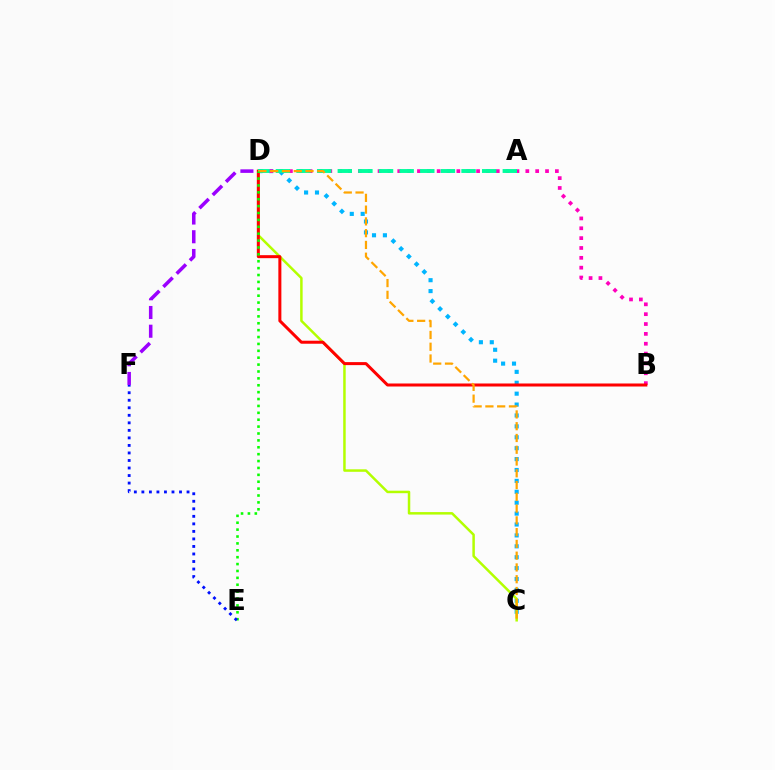{('C', 'D'): [{'color': '#00b5ff', 'line_style': 'dotted', 'thickness': 2.96}, {'color': '#b3ff00', 'line_style': 'solid', 'thickness': 1.79}, {'color': '#ffa500', 'line_style': 'dashed', 'thickness': 1.6}], ('D', 'F'): [{'color': '#9b00ff', 'line_style': 'dashed', 'thickness': 2.54}], ('B', 'D'): [{'color': '#ff00bd', 'line_style': 'dotted', 'thickness': 2.68}, {'color': '#ff0000', 'line_style': 'solid', 'thickness': 2.17}], ('A', 'D'): [{'color': '#00ff9d', 'line_style': 'dashed', 'thickness': 2.8}], ('D', 'E'): [{'color': '#08ff00', 'line_style': 'dotted', 'thickness': 1.87}], ('E', 'F'): [{'color': '#0010ff', 'line_style': 'dotted', 'thickness': 2.05}]}